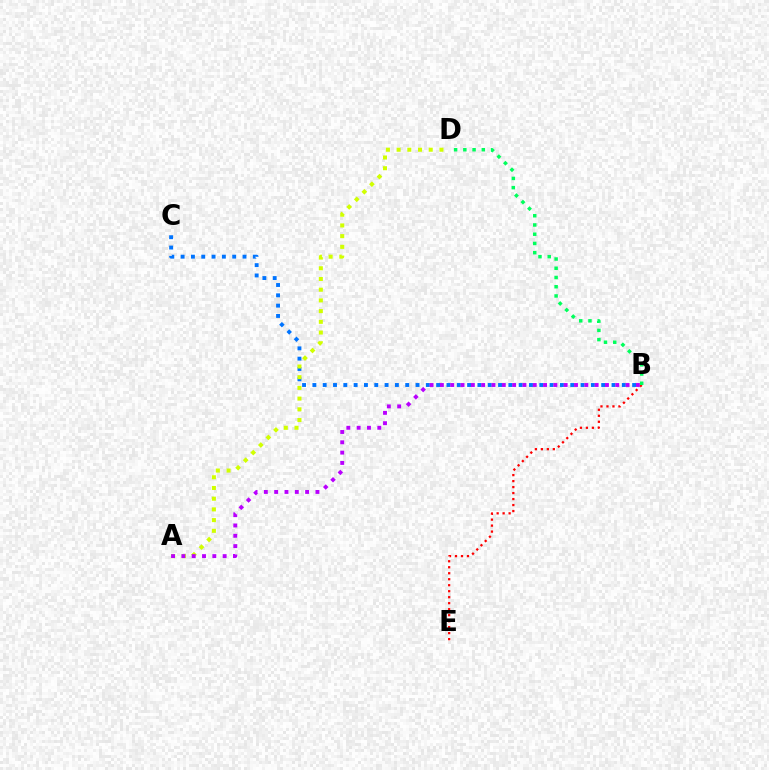{('B', 'C'): [{'color': '#0074ff', 'line_style': 'dotted', 'thickness': 2.8}], ('A', 'D'): [{'color': '#d1ff00', 'line_style': 'dotted', 'thickness': 2.91}], ('B', 'E'): [{'color': '#ff0000', 'line_style': 'dotted', 'thickness': 1.63}], ('B', 'D'): [{'color': '#00ff5c', 'line_style': 'dotted', 'thickness': 2.51}], ('A', 'B'): [{'color': '#b900ff', 'line_style': 'dotted', 'thickness': 2.8}]}